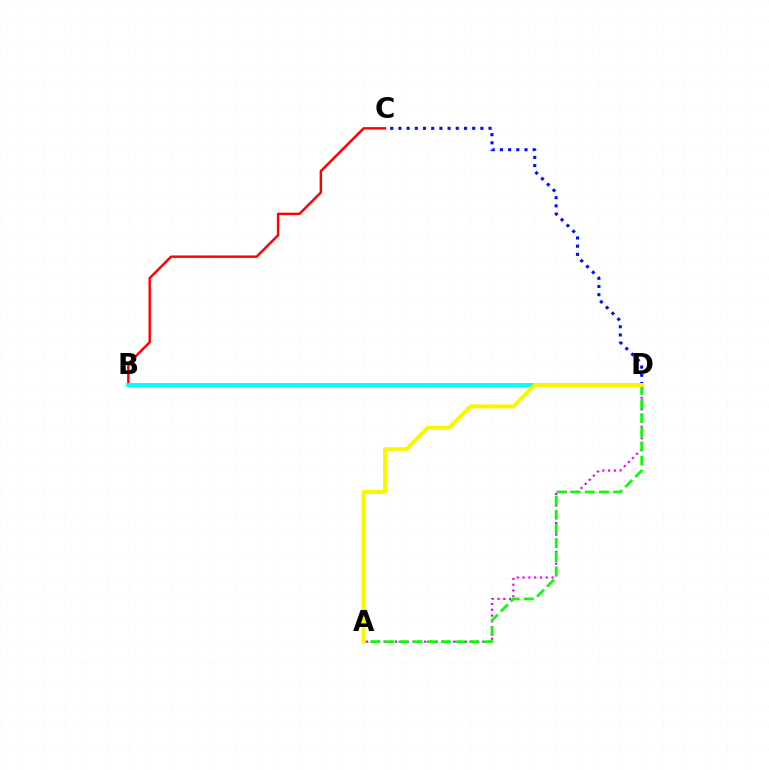{('C', 'D'): [{'color': '#0010ff', 'line_style': 'dotted', 'thickness': 2.23}], ('B', 'C'): [{'color': '#ff0000', 'line_style': 'solid', 'thickness': 1.75}], ('A', 'D'): [{'color': '#ee00ff', 'line_style': 'dotted', 'thickness': 1.58}, {'color': '#08ff00', 'line_style': 'dashed', 'thickness': 1.92}, {'color': '#fcf500', 'line_style': 'solid', 'thickness': 2.87}], ('B', 'D'): [{'color': '#00fff6', 'line_style': 'solid', 'thickness': 2.81}]}